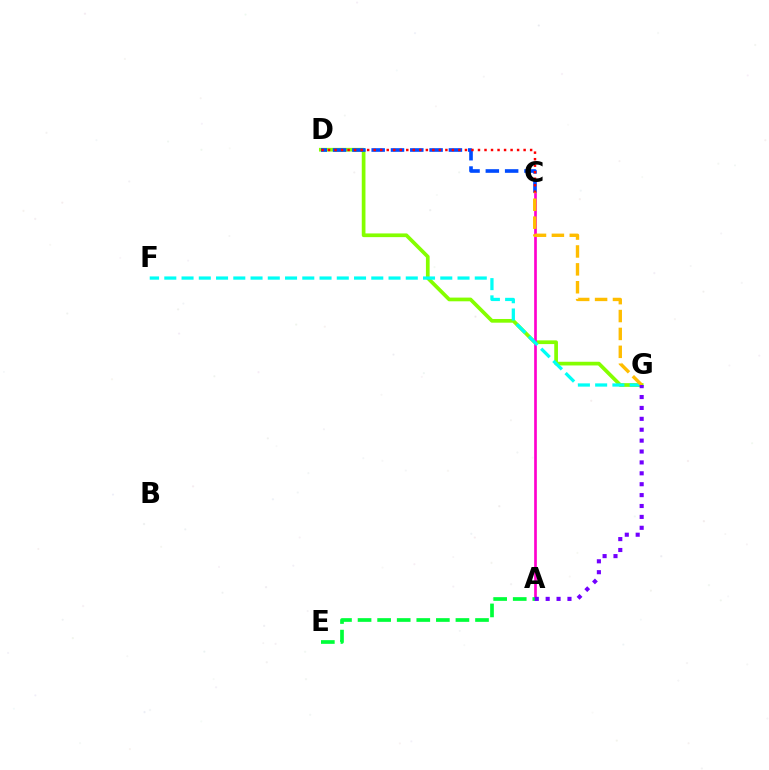{('D', 'G'): [{'color': '#84ff00', 'line_style': 'solid', 'thickness': 2.67}], ('C', 'D'): [{'color': '#004bff', 'line_style': 'dashed', 'thickness': 2.62}, {'color': '#ff0000', 'line_style': 'dotted', 'thickness': 1.77}], ('A', 'C'): [{'color': '#ff00cf', 'line_style': 'solid', 'thickness': 1.93}], ('F', 'G'): [{'color': '#00fff6', 'line_style': 'dashed', 'thickness': 2.34}], ('C', 'G'): [{'color': '#ffbd00', 'line_style': 'dashed', 'thickness': 2.43}], ('A', 'E'): [{'color': '#00ff39', 'line_style': 'dashed', 'thickness': 2.66}], ('A', 'G'): [{'color': '#7200ff', 'line_style': 'dotted', 'thickness': 2.96}]}